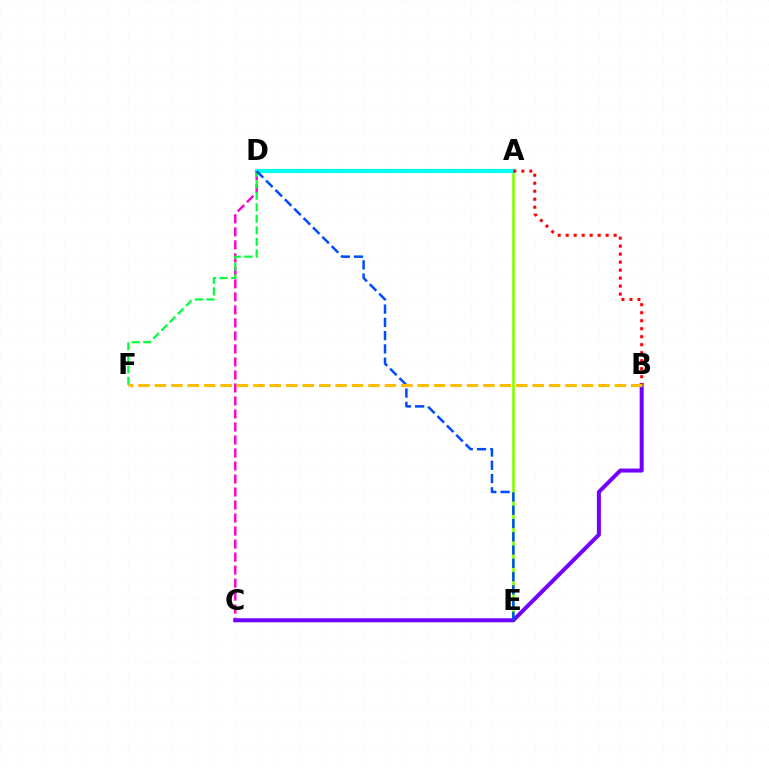{('A', 'E'): [{'color': '#84ff00', 'line_style': 'solid', 'thickness': 1.88}], ('A', 'D'): [{'color': '#00fff6', 'line_style': 'solid', 'thickness': 2.98}], ('C', 'D'): [{'color': '#ff00cf', 'line_style': 'dashed', 'thickness': 1.77}], ('B', 'C'): [{'color': '#7200ff', 'line_style': 'solid', 'thickness': 2.88}], ('A', 'B'): [{'color': '#ff0000', 'line_style': 'dotted', 'thickness': 2.17}], ('D', 'F'): [{'color': '#00ff39', 'line_style': 'dashed', 'thickness': 1.57}], ('D', 'E'): [{'color': '#004bff', 'line_style': 'dashed', 'thickness': 1.8}], ('B', 'F'): [{'color': '#ffbd00', 'line_style': 'dashed', 'thickness': 2.23}]}